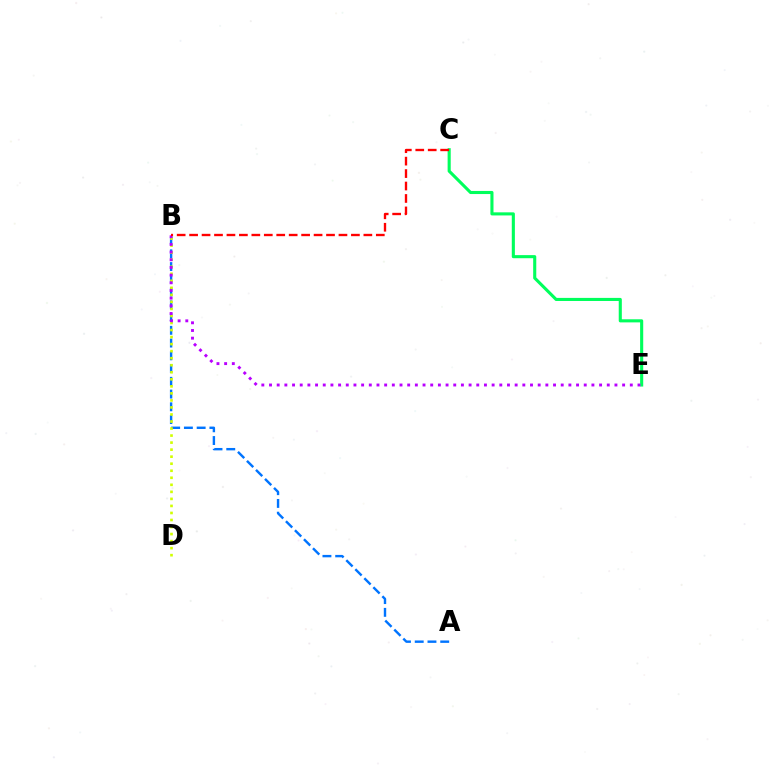{('C', 'E'): [{'color': '#00ff5c', 'line_style': 'solid', 'thickness': 2.23}], ('A', 'B'): [{'color': '#0074ff', 'line_style': 'dashed', 'thickness': 1.73}], ('B', 'D'): [{'color': '#d1ff00', 'line_style': 'dotted', 'thickness': 1.91}], ('B', 'E'): [{'color': '#b900ff', 'line_style': 'dotted', 'thickness': 2.09}], ('B', 'C'): [{'color': '#ff0000', 'line_style': 'dashed', 'thickness': 1.69}]}